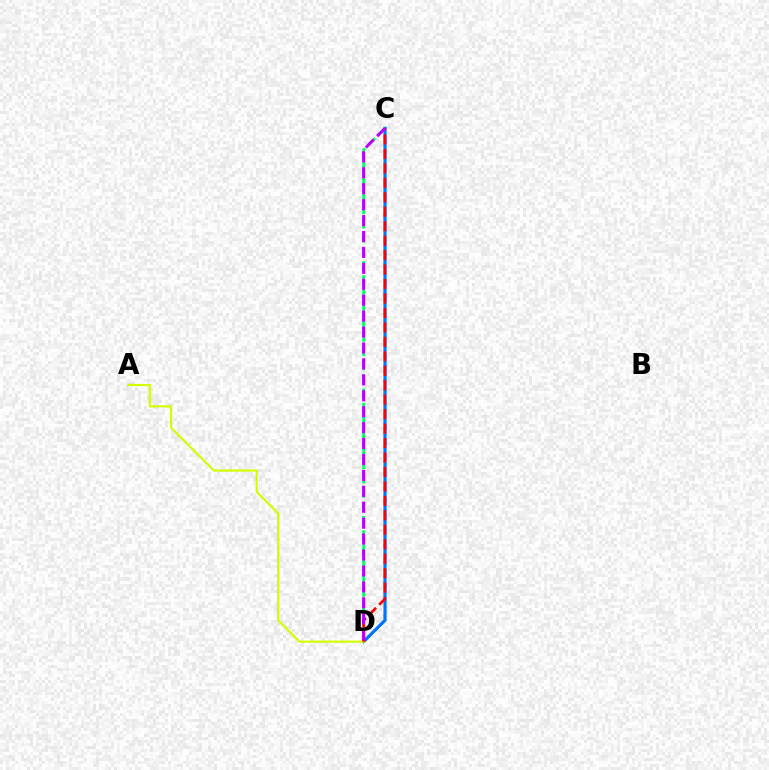{('C', 'D'): [{'color': '#0074ff', 'line_style': 'solid', 'thickness': 2.27}, {'color': '#00ff5c', 'line_style': 'dashed', 'thickness': 1.92}, {'color': '#ff0000', 'line_style': 'dashed', 'thickness': 1.96}, {'color': '#b900ff', 'line_style': 'dashed', 'thickness': 2.16}], ('A', 'D'): [{'color': '#d1ff00', 'line_style': 'solid', 'thickness': 1.57}]}